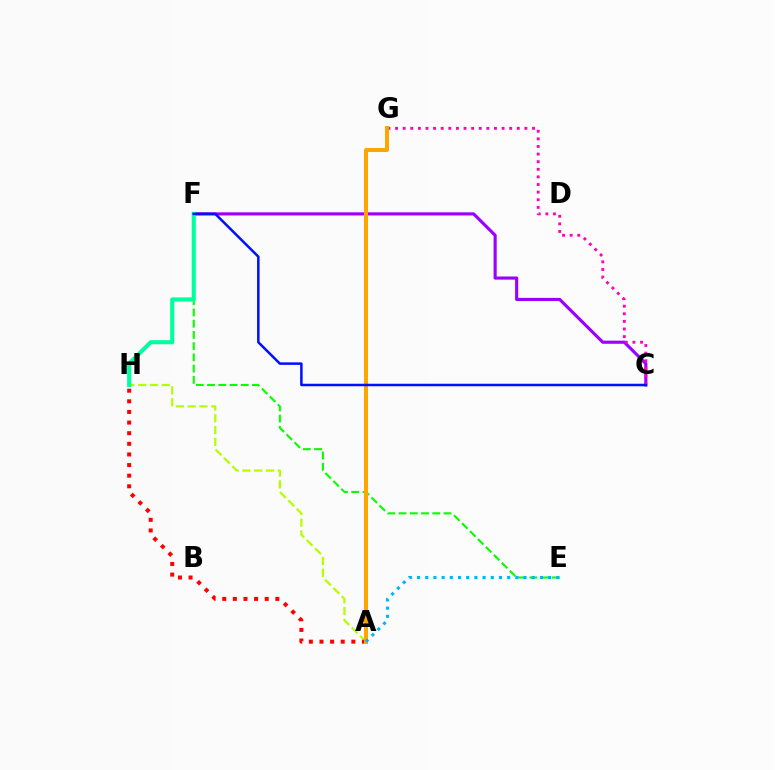{('A', 'H'): [{'color': '#b3ff00', 'line_style': 'dashed', 'thickness': 1.6}, {'color': '#ff0000', 'line_style': 'dotted', 'thickness': 2.89}], ('C', 'F'): [{'color': '#9b00ff', 'line_style': 'solid', 'thickness': 2.26}, {'color': '#0010ff', 'line_style': 'solid', 'thickness': 1.81}], ('E', 'F'): [{'color': '#08ff00', 'line_style': 'dashed', 'thickness': 1.53}], ('F', 'H'): [{'color': '#00ff9d', 'line_style': 'solid', 'thickness': 2.95}], ('C', 'G'): [{'color': '#ff00bd', 'line_style': 'dotted', 'thickness': 2.07}], ('A', 'G'): [{'color': '#ffa500', 'line_style': 'solid', 'thickness': 2.87}], ('A', 'E'): [{'color': '#00b5ff', 'line_style': 'dotted', 'thickness': 2.23}]}